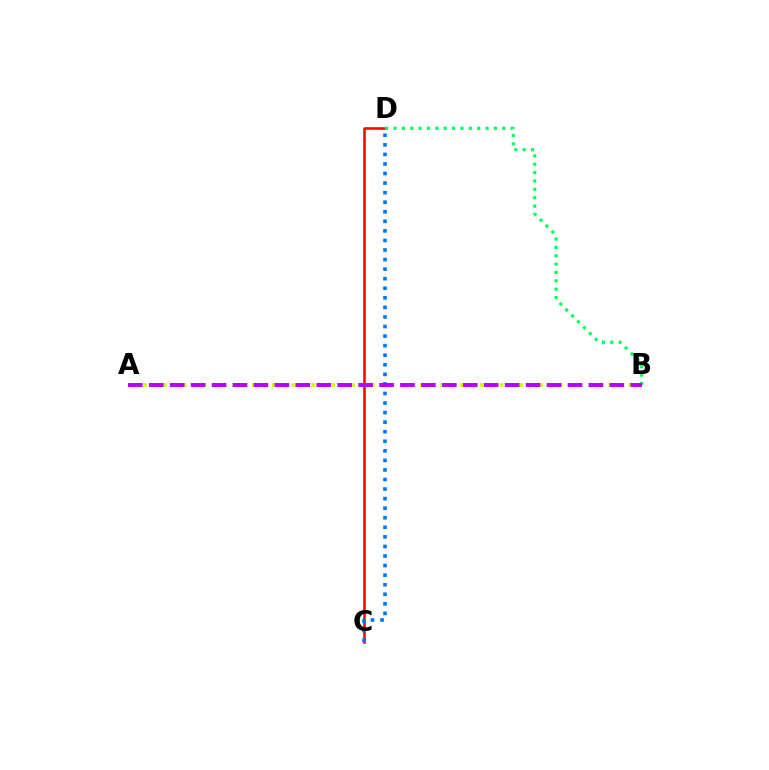{('C', 'D'): [{'color': '#ff0000', 'line_style': 'solid', 'thickness': 1.84}, {'color': '#0074ff', 'line_style': 'dotted', 'thickness': 2.6}], ('B', 'D'): [{'color': '#00ff5c', 'line_style': 'dotted', 'thickness': 2.27}], ('A', 'B'): [{'color': '#d1ff00', 'line_style': 'dotted', 'thickness': 2.69}, {'color': '#b900ff', 'line_style': 'dashed', 'thickness': 2.84}]}